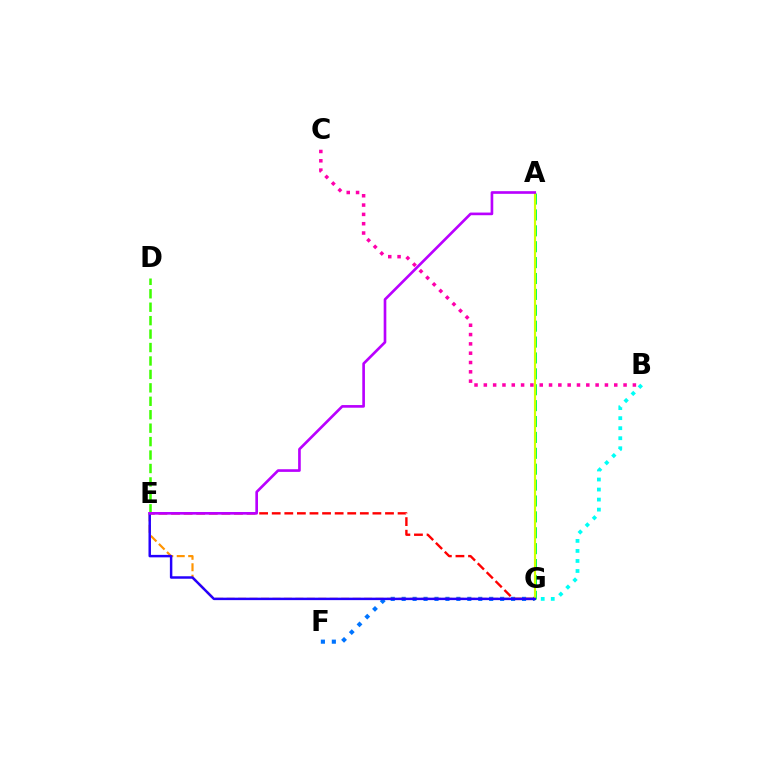{('F', 'G'): [{'color': '#0074ff', 'line_style': 'dotted', 'thickness': 2.97}], ('E', 'G'): [{'color': '#ff0000', 'line_style': 'dashed', 'thickness': 1.71}, {'color': '#ff9400', 'line_style': 'dashed', 'thickness': 1.56}, {'color': '#2500ff', 'line_style': 'solid', 'thickness': 1.78}], ('B', 'C'): [{'color': '#ff00ac', 'line_style': 'dotted', 'thickness': 2.53}], ('B', 'G'): [{'color': '#00fff6', 'line_style': 'dotted', 'thickness': 2.73}], ('A', 'G'): [{'color': '#00ff5c', 'line_style': 'dashed', 'thickness': 2.16}, {'color': '#d1ff00', 'line_style': 'solid', 'thickness': 1.55}], ('D', 'E'): [{'color': '#3dff00', 'line_style': 'dashed', 'thickness': 1.83}], ('A', 'E'): [{'color': '#b900ff', 'line_style': 'solid', 'thickness': 1.91}]}